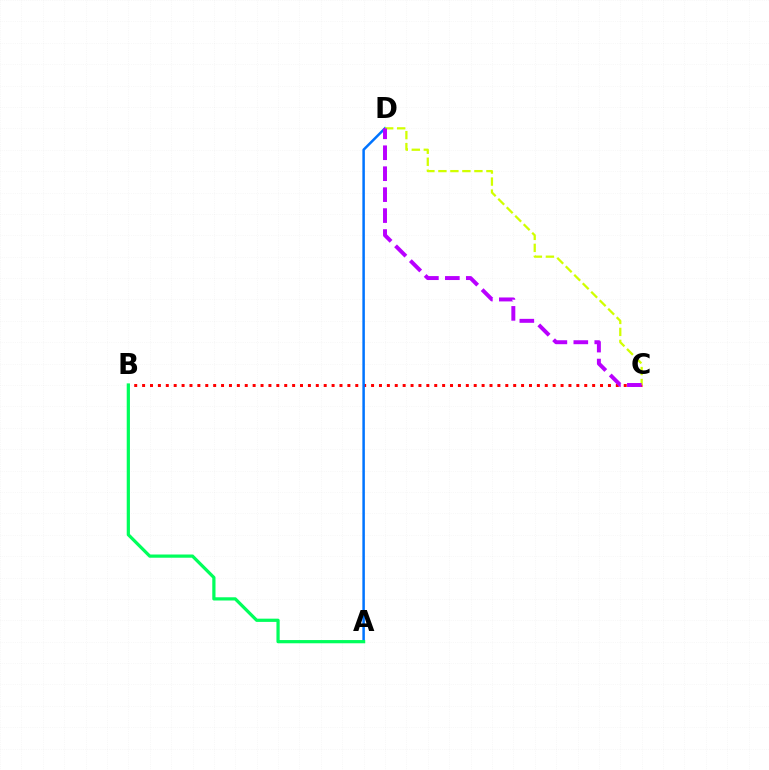{('B', 'C'): [{'color': '#ff0000', 'line_style': 'dotted', 'thickness': 2.15}], ('A', 'D'): [{'color': '#0074ff', 'line_style': 'solid', 'thickness': 1.8}], ('A', 'B'): [{'color': '#00ff5c', 'line_style': 'solid', 'thickness': 2.32}], ('C', 'D'): [{'color': '#d1ff00', 'line_style': 'dashed', 'thickness': 1.63}, {'color': '#b900ff', 'line_style': 'dashed', 'thickness': 2.85}]}